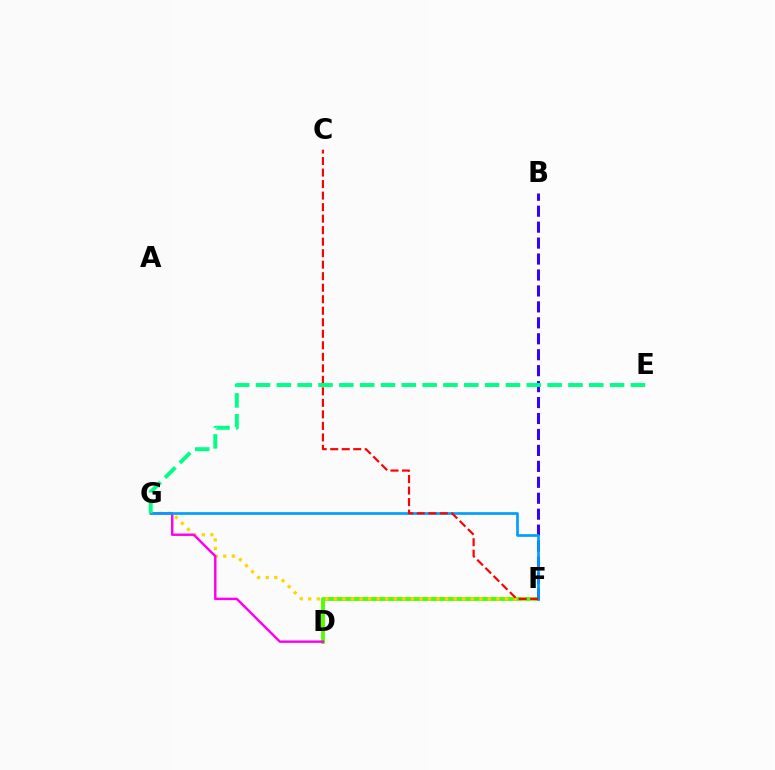{('D', 'F'): [{'color': '#4fff00', 'line_style': 'solid', 'thickness': 2.78}], ('B', 'F'): [{'color': '#3700ff', 'line_style': 'dashed', 'thickness': 2.17}], ('F', 'G'): [{'color': '#ffd500', 'line_style': 'dotted', 'thickness': 2.32}, {'color': '#009eff', 'line_style': 'solid', 'thickness': 1.93}], ('D', 'G'): [{'color': '#ff00ed', 'line_style': 'solid', 'thickness': 1.76}], ('C', 'F'): [{'color': '#ff0000', 'line_style': 'dashed', 'thickness': 1.56}], ('E', 'G'): [{'color': '#00ff86', 'line_style': 'dashed', 'thickness': 2.83}]}